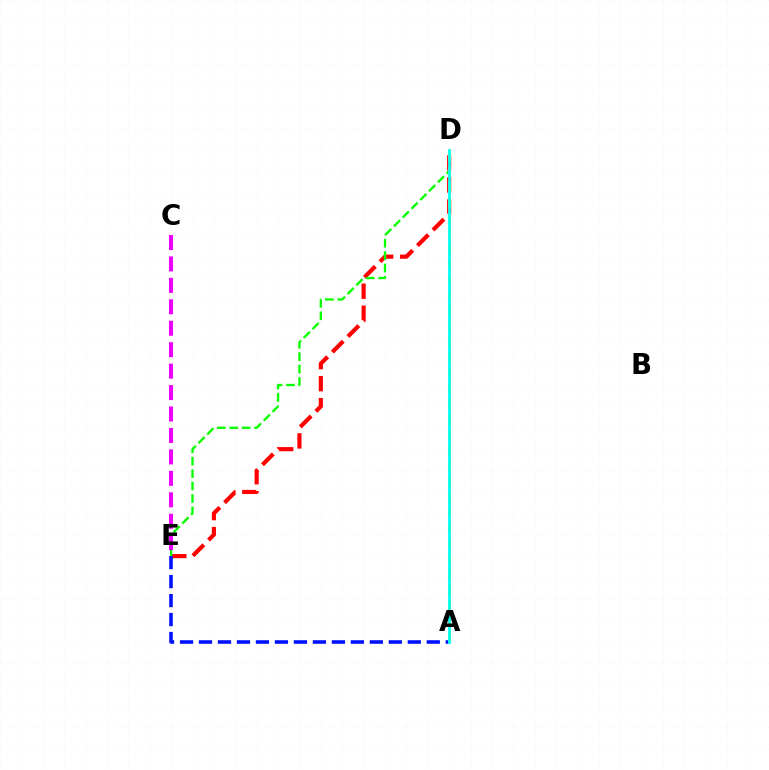{('D', 'E'): [{'color': '#ff0000', 'line_style': 'dashed', 'thickness': 2.99}, {'color': '#08ff00', 'line_style': 'dashed', 'thickness': 1.69}], ('A', 'E'): [{'color': '#0010ff', 'line_style': 'dashed', 'thickness': 2.58}], ('C', 'E'): [{'color': '#ee00ff', 'line_style': 'dashed', 'thickness': 2.91}], ('A', 'D'): [{'color': '#fcf500', 'line_style': 'dashed', 'thickness': 2.11}, {'color': '#00fff6', 'line_style': 'solid', 'thickness': 1.97}]}